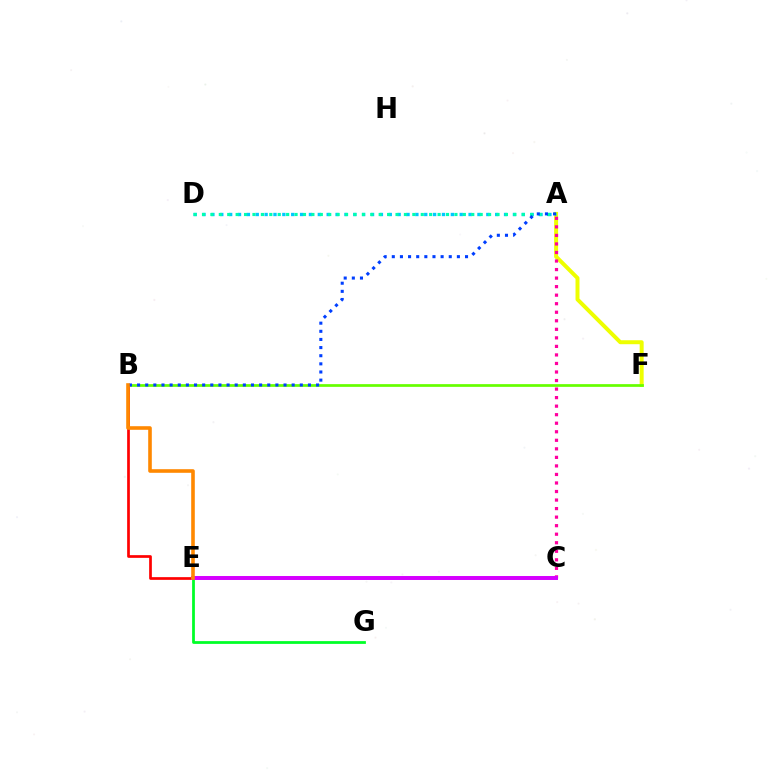{('A', 'F'): [{'color': '#eeff00', 'line_style': 'solid', 'thickness': 2.86}], ('A', 'D'): [{'color': '#00c7ff', 'line_style': 'dotted', 'thickness': 2.41}, {'color': '#00ffaf', 'line_style': 'dotted', 'thickness': 2.29}], ('B', 'E'): [{'color': '#ff0000', 'line_style': 'solid', 'thickness': 1.94}, {'color': '#ff8800', 'line_style': 'solid', 'thickness': 2.59}], ('E', 'G'): [{'color': '#00ff27', 'line_style': 'solid', 'thickness': 1.99}], ('C', 'E'): [{'color': '#4f00ff', 'line_style': 'solid', 'thickness': 1.64}, {'color': '#d600ff', 'line_style': 'solid', 'thickness': 2.85}], ('B', 'F'): [{'color': '#66ff00', 'line_style': 'solid', 'thickness': 1.96}], ('A', 'B'): [{'color': '#003fff', 'line_style': 'dotted', 'thickness': 2.21}], ('A', 'C'): [{'color': '#ff00a0', 'line_style': 'dotted', 'thickness': 2.32}]}